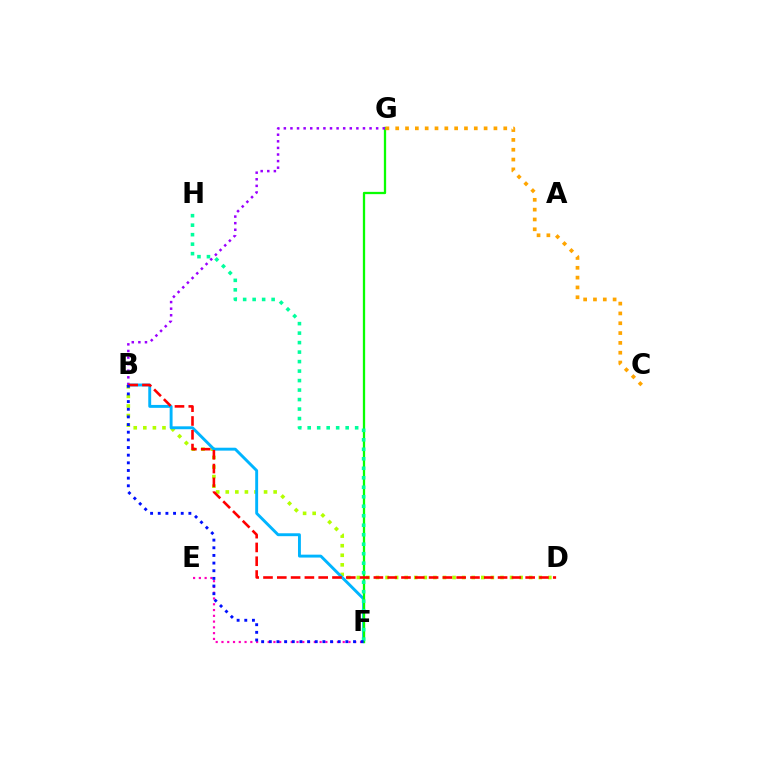{('B', 'D'): [{'color': '#b3ff00', 'line_style': 'dotted', 'thickness': 2.6}, {'color': '#ff0000', 'line_style': 'dashed', 'thickness': 1.87}], ('B', 'F'): [{'color': '#00b5ff', 'line_style': 'solid', 'thickness': 2.09}, {'color': '#0010ff', 'line_style': 'dotted', 'thickness': 2.08}], ('F', 'G'): [{'color': '#08ff00', 'line_style': 'solid', 'thickness': 1.65}], ('F', 'H'): [{'color': '#00ff9d', 'line_style': 'dotted', 'thickness': 2.58}], ('B', 'G'): [{'color': '#9b00ff', 'line_style': 'dotted', 'thickness': 1.79}], ('E', 'F'): [{'color': '#ff00bd', 'line_style': 'dotted', 'thickness': 1.57}], ('C', 'G'): [{'color': '#ffa500', 'line_style': 'dotted', 'thickness': 2.67}]}